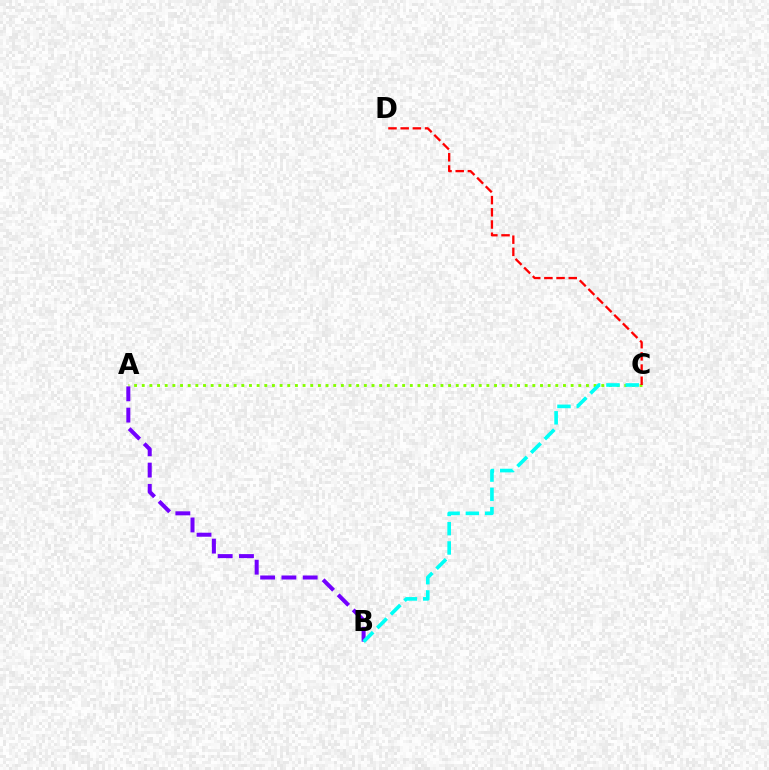{('A', 'C'): [{'color': '#84ff00', 'line_style': 'dotted', 'thickness': 2.08}], ('A', 'B'): [{'color': '#7200ff', 'line_style': 'dashed', 'thickness': 2.89}], ('B', 'C'): [{'color': '#00fff6', 'line_style': 'dashed', 'thickness': 2.62}], ('C', 'D'): [{'color': '#ff0000', 'line_style': 'dashed', 'thickness': 1.66}]}